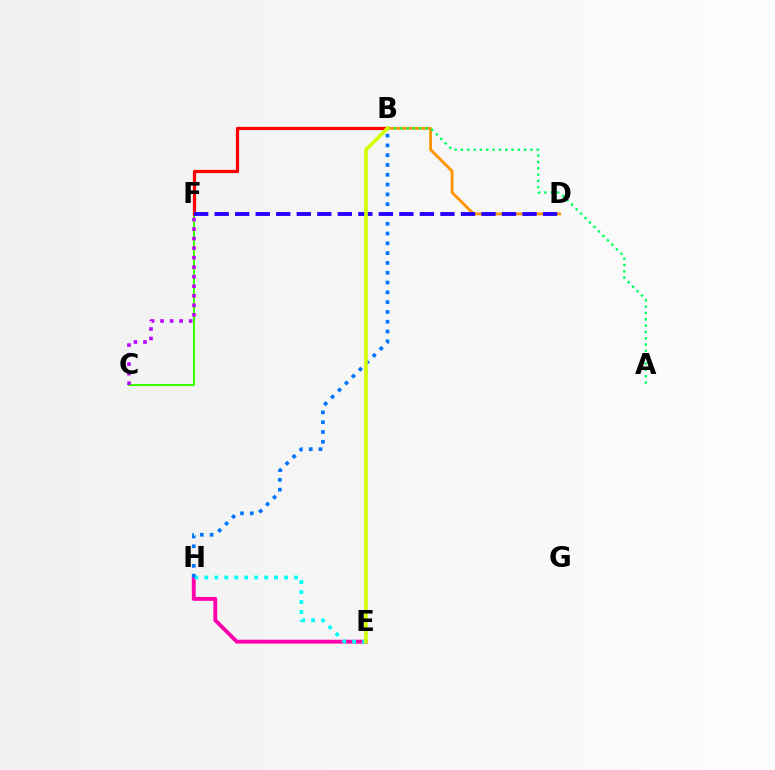{('C', 'F'): [{'color': '#3dff00', 'line_style': 'solid', 'thickness': 1.51}, {'color': '#b900ff', 'line_style': 'dotted', 'thickness': 2.59}], ('B', 'D'): [{'color': '#ff9400', 'line_style': 'solid', 'thickness': 2.04}], ('B', 'F'): [{'color': '#ff0000', 'line_style': 'solid', 'thickness': 2.34}], ('A', 'B'): [{'color': '#00ff5c', 'line_style': 'dotted', 'thickness': 1.72}], ('E', 'H'): [{'color': '#ff00ac', 'line_style': 'solid', 'thickness': 2.78}, {'color': '#00fff6', 'line_style': 'dotted', 'thickness': 2.71}], ('B', 'H'): [{'color': '#0074ff', 'line_style': 'dotted', 'thickness': 2.66}], ('D', 'F'): [{'color': '#2500ff', 'line_style': 'dashed', 'thickness': 2.79}], ('B', 'E'): [{'color': '#d1ff00', 'line_style': 'solid', 'thickness': 2.6}]}